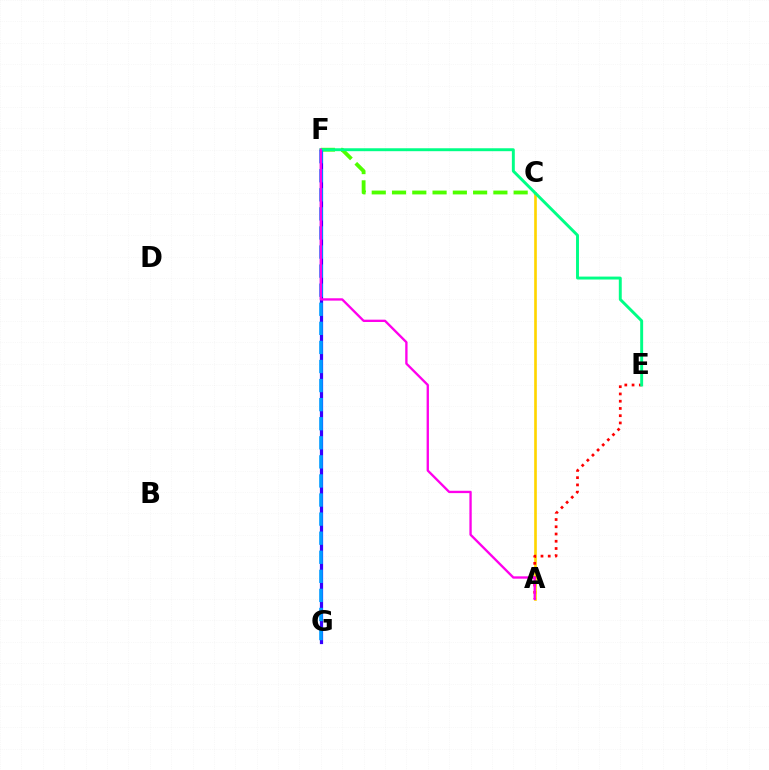{('A', 'C'): [{'color': '#ffd500', 'line_style': 'solid', 'thickness': 1.92}], ('C', 'F'): [{'color': '#4fff00', 'line_style': 'dashed', 'thickness': 2.75}], ('F', 'G'): [{'color': '#3700ff', 'line_style': 'solid', 'thickness': 2.31}, {'color': '#009eff', 'line_style': 'dashed', 'thickness': 2.59}], ('A', 'E'): [{'color': '#ff0000', 'line_style': 'dotted', 'thickness': 1.97}], ('E', 'F'): [{'color': '#00ff86', 'line_style': 'solid', 'thickness': 2.11}], ('A', 'F'): [{'color': '#ff00ed', 'line_style': 'solid', 'thickness': 1.68}]}